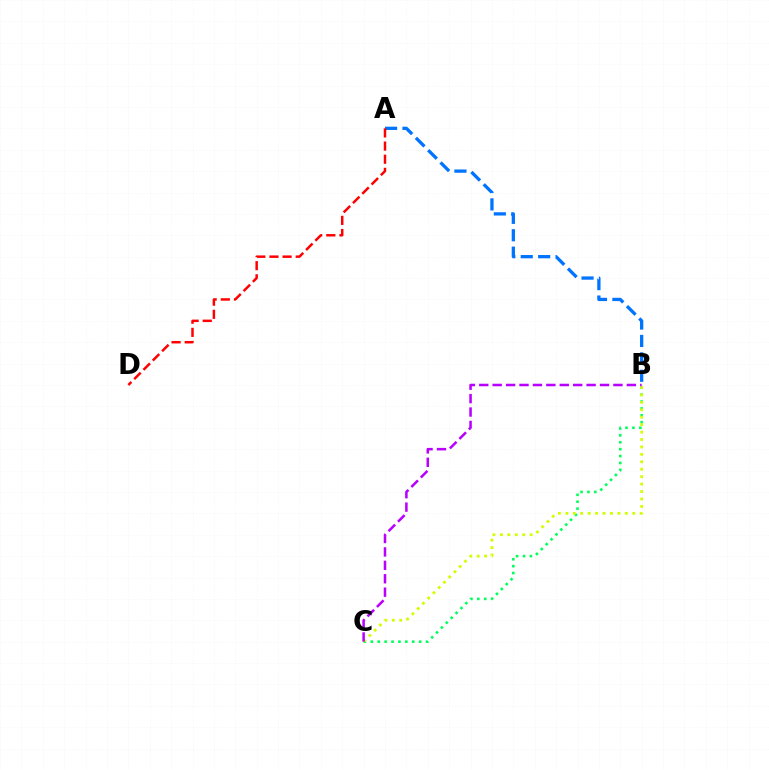{('B', 'C'): [{'color': '#00ff5c', 'line_style': 'dotted', 'thickness': 1.88}, {'color': '#d1ff00', 'line_style': 'dotted', 'thickness': 2.02}, {'color': '#b900ff', 'line_style': 'dashed', 'thickness': 1.82}], ('A', 'B'): [{'color': '#0074ff', 'line_style': 'dashed', 'thickness': 2.37}], ('A', 'D'): [{'color': '#ff0000', 'line_style': 'dashed', 'thickness': 1.79}]}